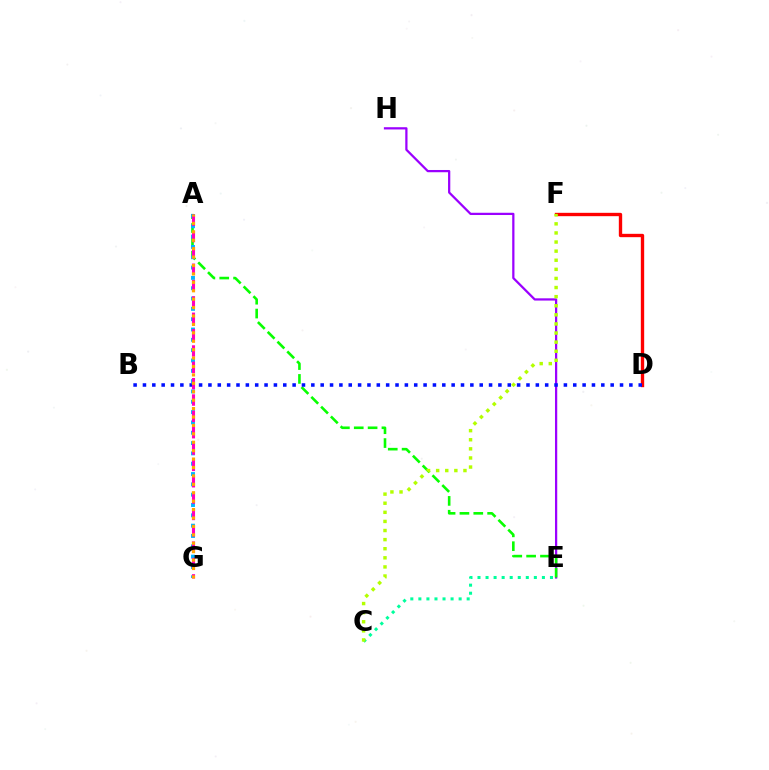{('D', 'F'): [{'color': '#ff0000', 'line_style': 'solid', 'thickness': 2.41}], ('E', 'H'): [{'color': '#9b00ff', 'line_style': 'solid', 'thickness': 1.62}], ('A', 'E'): [{'color': '#08ff00', 'line_style': 'dashed', 'thickness': 1.88}], ('C', 'E'): [{'color': '#00ff9d', 'line_style': 'dotted', 'thickness': 2.19}], ('B', 'D'): [{'color': '#0010ff', 'line_style': 'dotted', 'thickness': 2.54}], ('A', 'G'): [{'color': '#00b5ff', 'line_style': 'dotted', 'thickness': 2.8}, {'color': '#ff00bd', 'line_style': 'dashed', 'thickness': 2.22}, {'color': '#ffa500', 'line_style': 'dotted', 'thickness': 2.29}], ('C', 'F'): [{'color': '#b3ff00', 'line_style': 'dotted', 'thickness': 2.47}]}